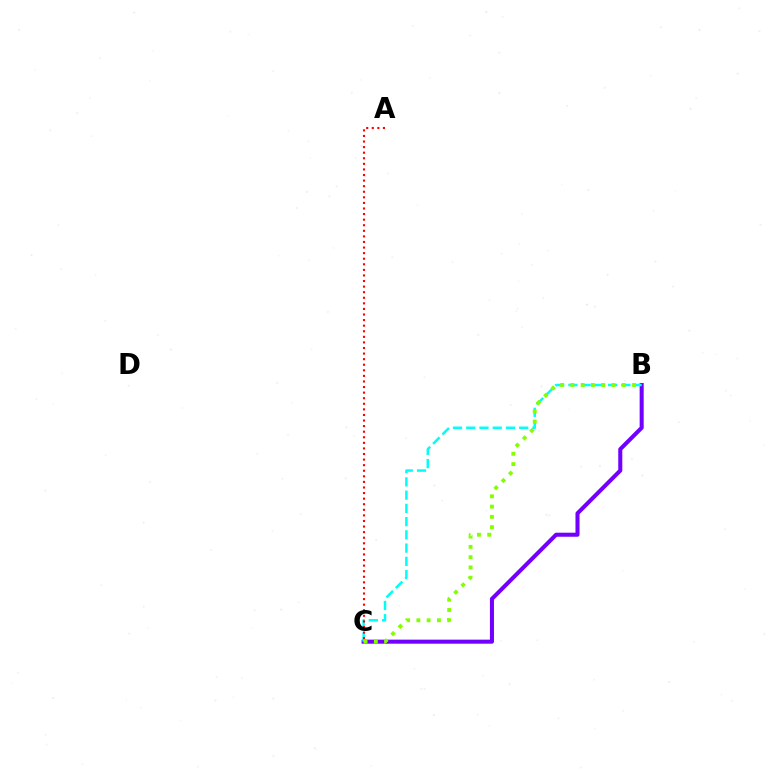{('B', 'C'): [{'color': '#7200ff', 'line_style': 'solid', 'thickness': 2.91}, {'color': '#00fff6', 'line_style': 'dashed', 'thickness': 1.8}, {'color': '#84ff00', 'line_style': 'dotted', 'thickness': 2.79}], ('A', 'C'): [{'color': '#ff0000', 'line_style': 'dotted', 'thickness': 1.52}]}